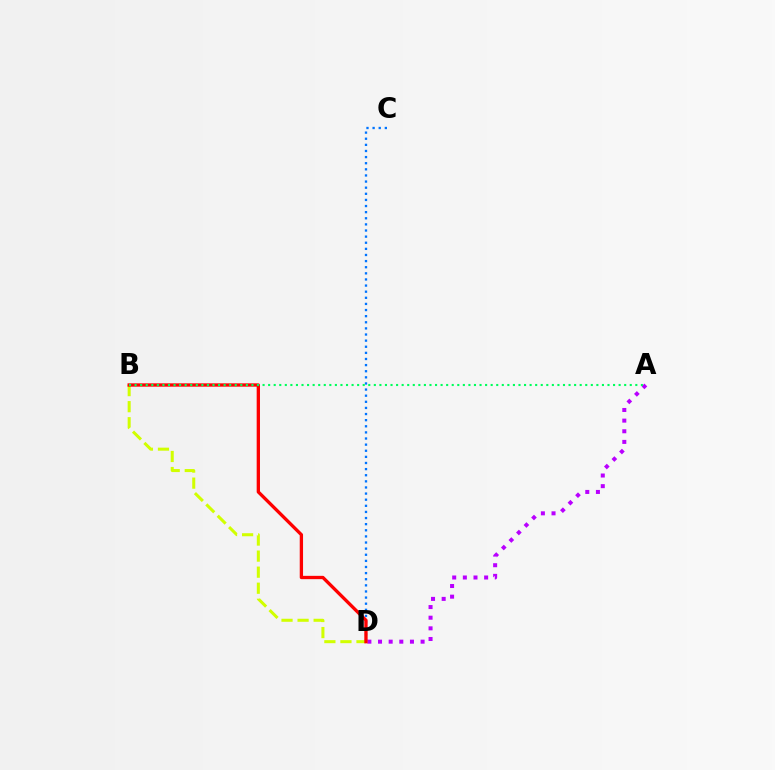{('C', 'D'): [{'color': '#0074ff', 'line_style': 'dotted', 'thickness': 1.66}], ('B', 'D'): [{'color': '#d1ff00', 'line_style': 'dashed', 'thickness': 2.18}, {'color': '#ff0000', 'line_style': 'solid', 'thickness': 2.38}], ('A', 'D'): [{'color': '#b900ff', 'line_style': 'dotted', 'thickness': 2.89}], ('A', 'B'): [{'color': '#00ff5c', 'line_style': 'dotted', 'thickness': 1.51}]}